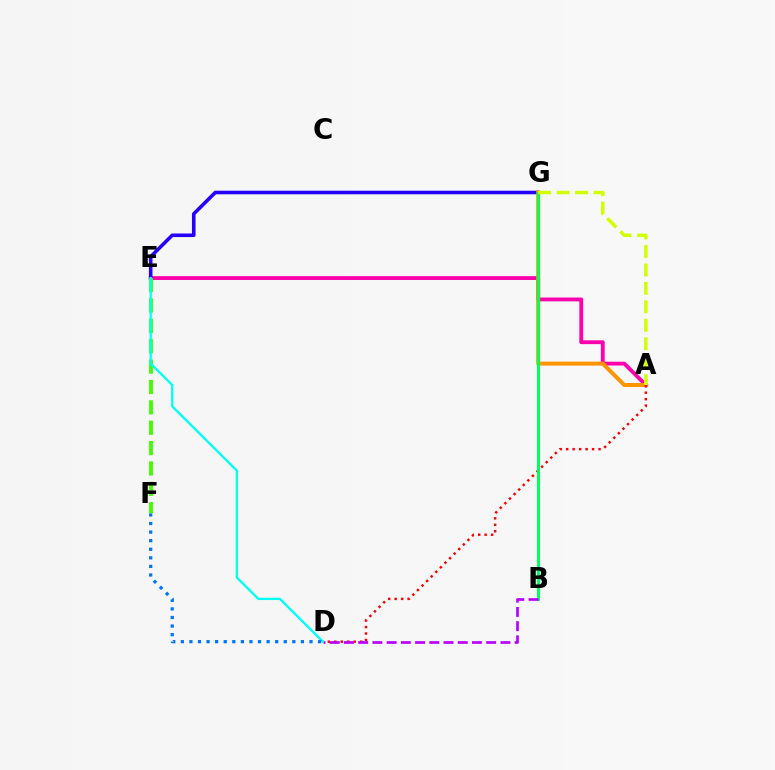{('A', 'E'): [{'color': '#ff00ac', 'line_style': 'solid', 'thickness': 2.76}], ('E', 'G'): [{'color': '#2500ff', 'line_style': 'solid', 'thickness': 2.57}], ('A', 'G'): [{'color': '#ff9400', 'line_style': 'solid', 'thickness': 2.87}, {'color': '#d1ff00', 'line_style': 'dashed', 'thickness': 2.51}], ('A', 'D'): [{'color': '#ff0000', 'line_style': 'dotted', 'thickness': 1.76}], ('E', 'F'): [{'color': '#3dff00', 'line_style': 'dashed', 'thickness': 2.77}], ('B', 'G'): [{'color': '#00ff5c', 'line_style': 'solid', 'thickness': 2.12}], ('B', 'D'): [{'color': '#b900ff', 'line_style': 'dashed', 'thickness': 1.93}], ('D', 'E'): [{'color': '#00fff6', 'line_style': 'solid', 'thickness': 1.66}], ('D', 'F'): [{'color': '#0074ff', 'line_style': 'dotted', 'thickness': 2.33}]}